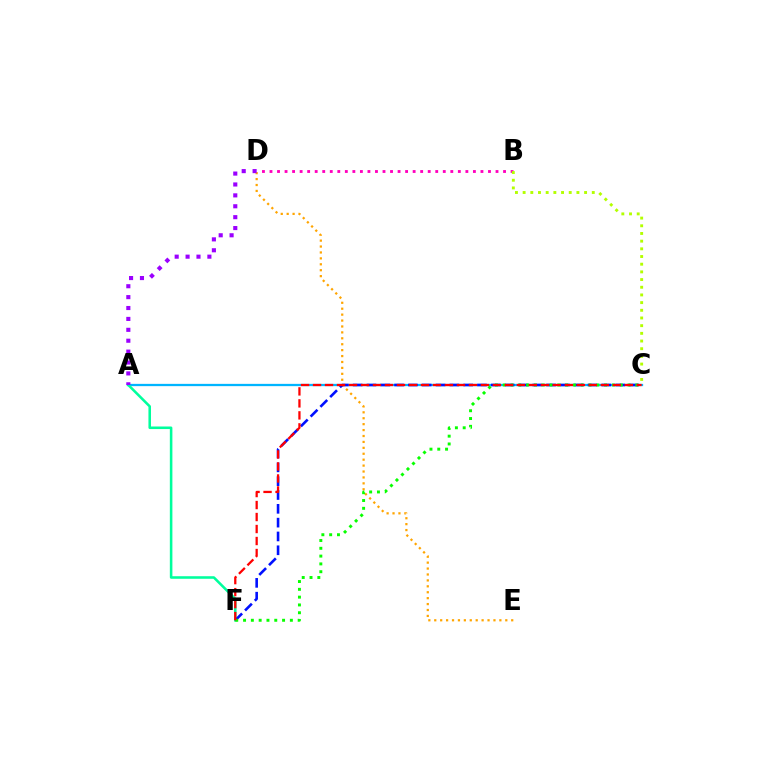{('A', 'C'): [{'color': '#00b5ff', 'line_style': 'solid', 'thickness': 1.64}], ('A', 'F'): [{'color': '#00ff9d', 'line_style': 'solid', 'thickness': 1.84}], ('B', 'D'): [{'color': '#ff00bd', 'line_style': 'dotted', 'thickness': 2.05}], ('D', 'E'): [{'color': '#ffa500', 'line_style': 'dotted', 'thickness': 1.61}], ('C', 'F'): [{'color': '#0010ff', 'line_style': 'dashed', 'thickness': 1.88}, {'color': '#08ff00', 'line_style': 'dotted', 'thickness': 2.12}, {'color': '#ff0000', 'line_style': 'dashed', 'thickness': 1.63}], ('B', 'C'): [{'color': '#b3ff00', 'line_style': 'dotted', 'thickness': 2.09}], ('A', 'D'): [{'color': '#9b00ff', 'line_style': 'dotted', 'thickness': 2.96}]}